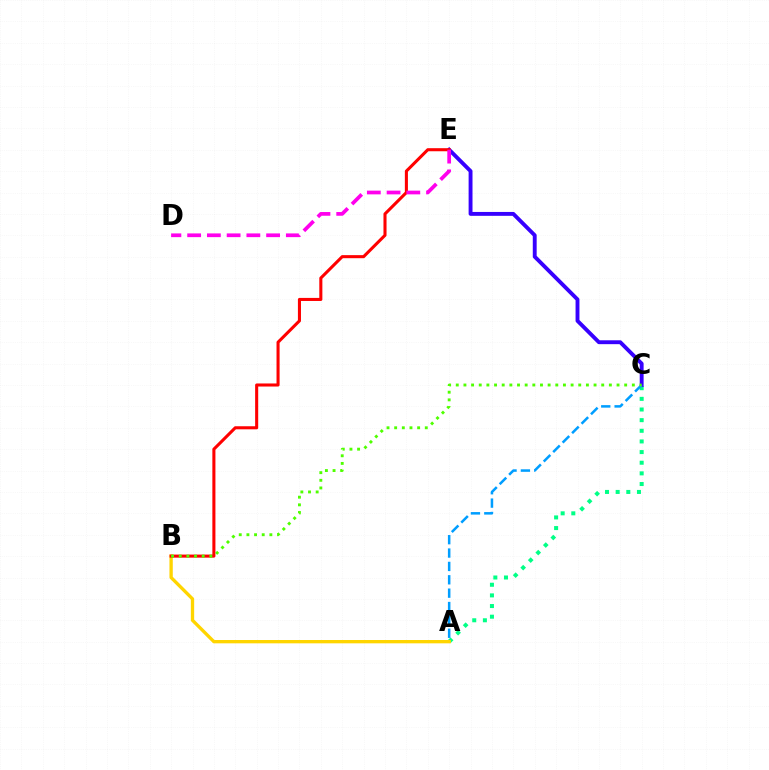{('A', 'C'): [{'color': '#00ff86', 'line_style': 'dotted', 'thickness': 2.89}, {'color': '#009eff', 'line_style': 'dashed', 'thickness': 1.82}], ('C', 'E'): [{'color': '#3700ff', 'line_style': 'solid', 'thickness': 2.8}], ('A', 'B'): [{'color': '#ffd500', 'line_style': 'solid', 'thickness': 2.39}], ('B', 'E'): [{'color': '#ff0000', 'line_style': 'solid', 'thickness': 2.21}], ('D', 'E'): [{'color': '#ff00ed', 'line_style': 'dashed', 'thickness': 2.68}], ('B', 'C'): [{'color': '#4fff00', 'line_style': 'dotted', 'thickness': 2.08}]}